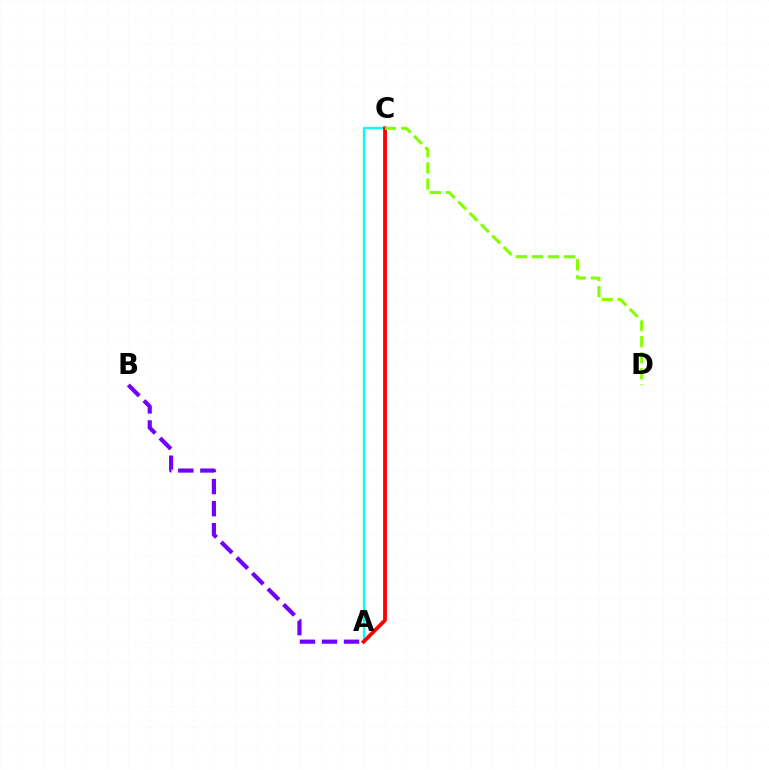{('A', 'C'): [{'color': '#00fff6', 'line_style': 'solid', 'thickness': 1.68}, {'color': '#ff0000', 'line_style': 'solid', 'thickness': 2.71}], ('A', 'B'): [{'color': '#7200ff', 'line_style': 'dashed', 'thickness': 3.0}], ('C', 'D'): [{'color': '#84ff00', 'line_style': 'dashed', 'thickness': 2.18}]}